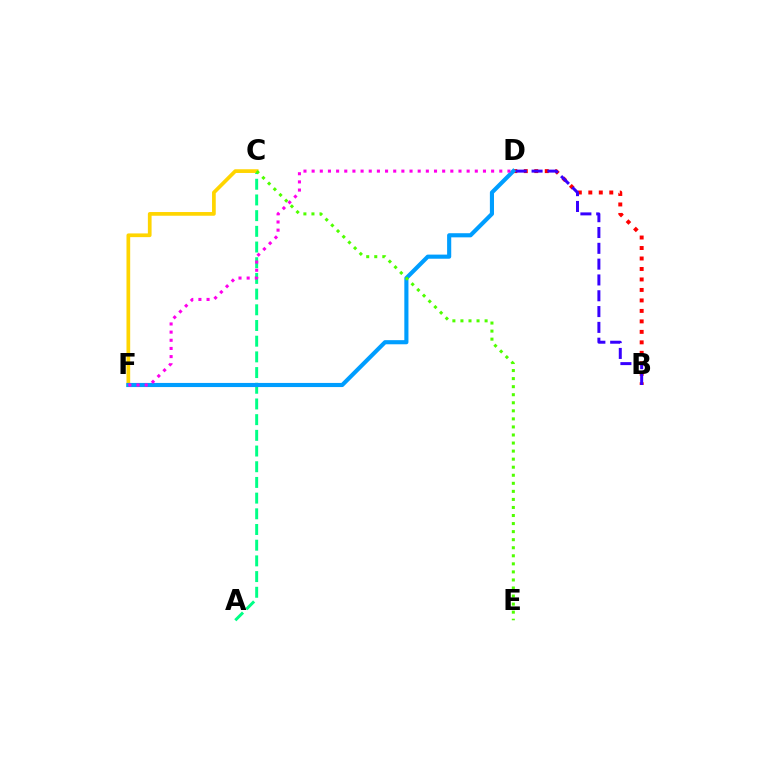{('A', 'C'): [{'color': '#00ff86', 'line_style': 'dashed', 'thickness': 2.13}], ('C', 'F'): [{'color': '#ffd500', 'line_style': 'solid', 'thickness': 2.67}], ('B', 'D'): [{'color': '#ff0000', 'line_style': 'dotted', 'thickness': 2.85}, {'color': '#3700ff', 'line_style': 'dashed', 'thickness': 2.15}], ('D', 'F'): [{'color': '#009eff', 'line_style': 'solid', 'thickness': 2.97}, {'color': '#ff00ed', 'line_style': 'dotted', 'thickness': 2.22}], ('C', 'E'): [{'color': '#4fff00', 'line_style': 'dotted', 'thickness': 2.19}]}